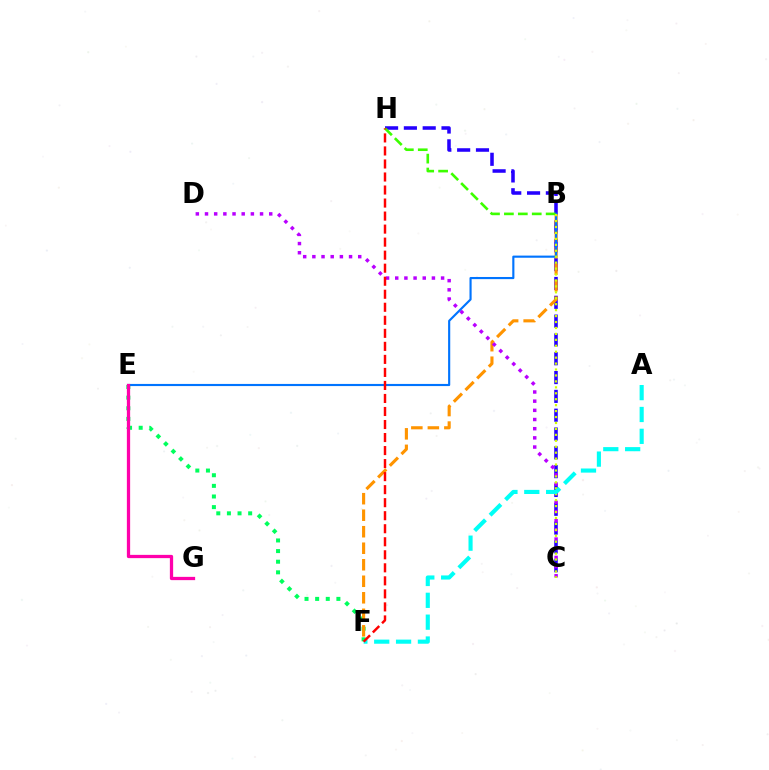{('E', 'F'): [{'color': '#00ff5c', 'line_style': 'dotted', 'thickness': 2.89}], ('C', 'H'): [{'color': '#2500ff', 'line_style': 'dashed', 'thickness': 2.56}], ('B', 'F'): [{'color': '#ff9400', 'line_style': 'dashed', 'thickness': 2.24}], ('B', 'E'): [{'color': '#0074ff', 'line_style': 'solid', 'thickness': 1.54}], ('C', 'D'): [{'color': '#b900ff', 'line_style': 'dotted', 'thickness': 2.49}], ('B', 'H'): [{'color': '#3dff00', 'line_style': 'dashed', 'thickness': 1.89}], ('B', 'C'): [{'color': '#d1ff00', 'line_style': 'dotted', 'thickness': 1.61}], ('A', 'F'): [{'color': '#00fff6', 'line_style': 'dashed', 'thickness': 2.97}], ('F', 'H'): [{'color': '#ff0000', 'line_style': 'dashed', 'thickness': 1.77}], ('E', 'G'): [{'color': '#ff00ac', 'line_style': 'solid', 'thickness': 2.35}]}